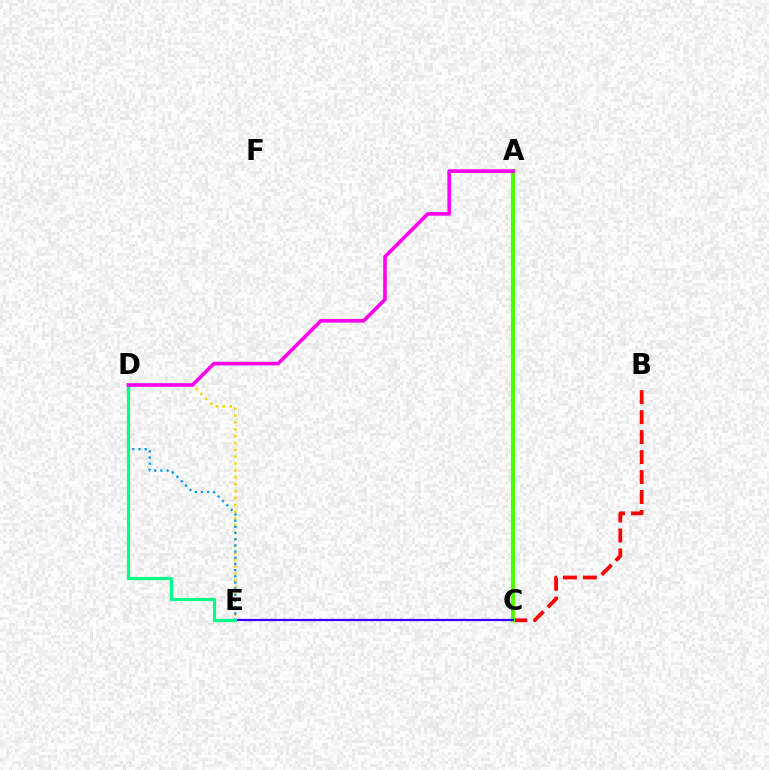{('B', 'C'): [{'color': '#ff0000', 'line_style': 'dashed', 'thickness': 2.71}], ('D', 'E'): [{'color': '#ffd500', 'line_style': 'dotted', 'thickness': 1.87}, {'color': '#009eff', 'line_style': 'dotted', 'thickness': 1.68}, {'color': '#00ff86', 'line_style': 'solid', 'thickness': 2.32}], ('A', 'C'): [{'color': '#4fff00', 'line_style': 'solid', 'thickness': 2.95}], ('C', 'E'): [{'color': '#3700ff', 'line_style': 'solid', 'thickness': 1.61}], ('A', 'D'): [{'color': '#ff00ed', 'line_style': 'solid', 'thickness': 2.6}]}